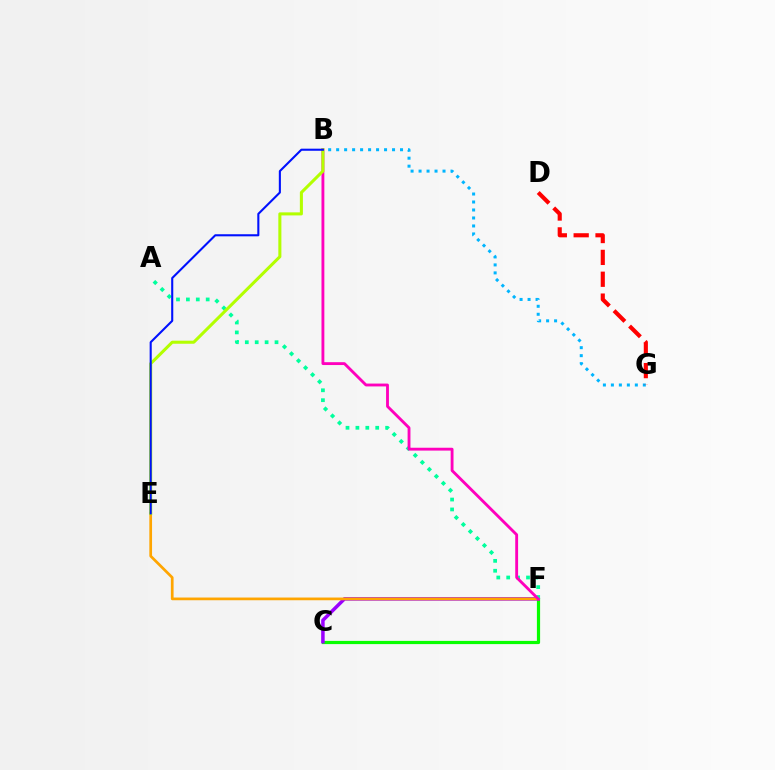{('C', 'F'): [{'color': '#08ff00', 'line_style': 'solid', 'thickness': 2.3}, {'color': '#9b00ff', 'line_style': 'solid', 'thickness': 2.52}], ('E', 'F'): [{'color': '#ffa500', 'line_style': 'solid', 'thickness': 1.95}], ('A', 'F'): [{'color': '#00ff9d', 'line_style': 'dotted', 'thickness': 2.69}], ('B', 'G'): [{'color': '#00b5ff', 'line_style': 'dotted', 'thickness': 2.17}], ('B', 'F'): [{'color': '#ff00bd', 'line_style': 'solid', 'thickness': 2.05}], ('B', 'E'): [{'color': '#b3ff00', 'line_style': 'solid', 'thickness': 2.2}, {'color': '#0010ff', 'line_style': 'solid', 'thickness': 1.5}], ('D', 'G'): [{'color': '#ff0000', 'line_style': 'dashed', 'thickness': 2.97}]}